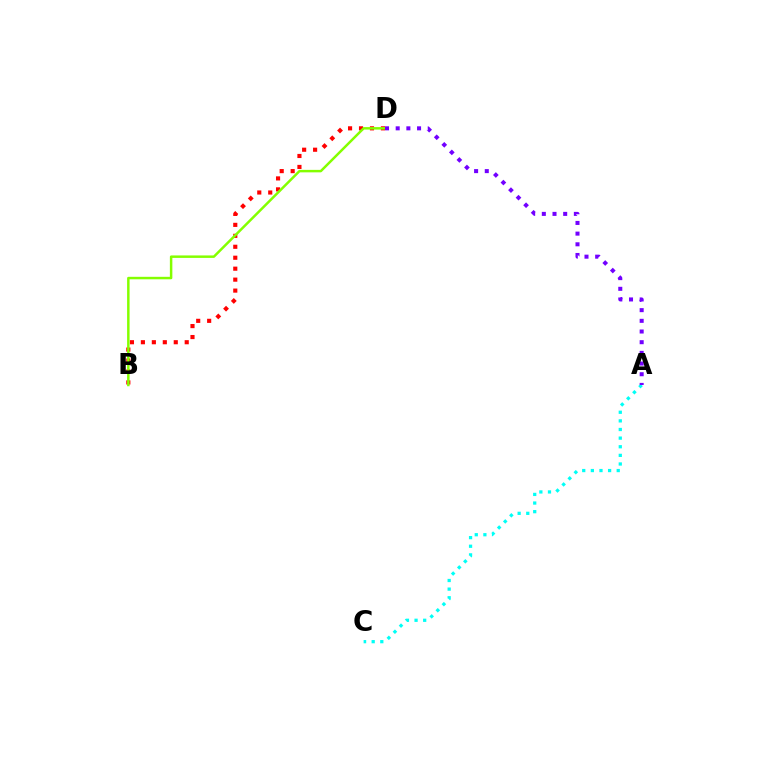{('B', 'D'): [{'color': '#ff0000', 'line_style': 'dotted', 'thickness': 2.98}, {'color': '#84ff00', 'line_style': 'solid', 'thickness': 1.78}], ('A', 'C'): [{'color': '#00fff6', 'line_style': 'dotted', 'thickness': 2.34}], ('A', 'D'): [{'color': '#7200ff', 'line_style': 'dotted', 'thickness': 2.9}]}